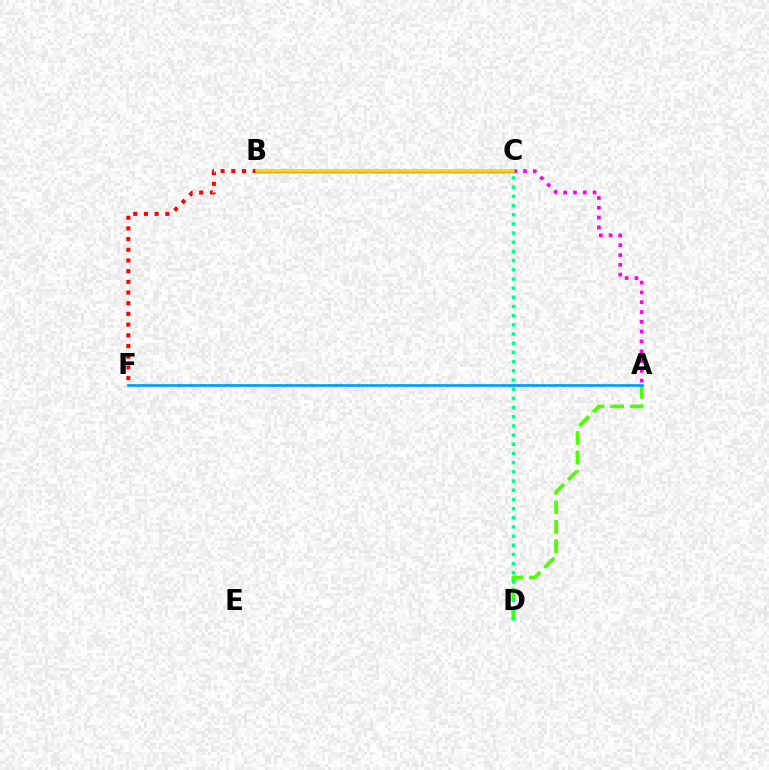{('A', 'C'): [{'color': '#ff00ed', 'line_style': 'dotted', 'thickness': 2.66}], ('B', 'F'): [{'color': '#ff0000', 'line_style': 'dotted', 'thickness': 2.9}], ('A', 'D'): [{'color': '#4fff00', 'line_style': 'dashed', 'thickness': 2.65}], ('C', 'D'): [{'color': '#00ff86', 'line_style': 'dotted', 'thickness': 2.5}], ('B', 'C'): [{'color': '#3700ff', 'line_style': 'solid', 'thickness': 2.39}, {'color': '#ffd500', 'line_style': 'solid', 'thickness': 2.58}], ('A', 'F'): [{'color': '#009eff', 'line_style': 'solid', 'thickness': 1.96}]}